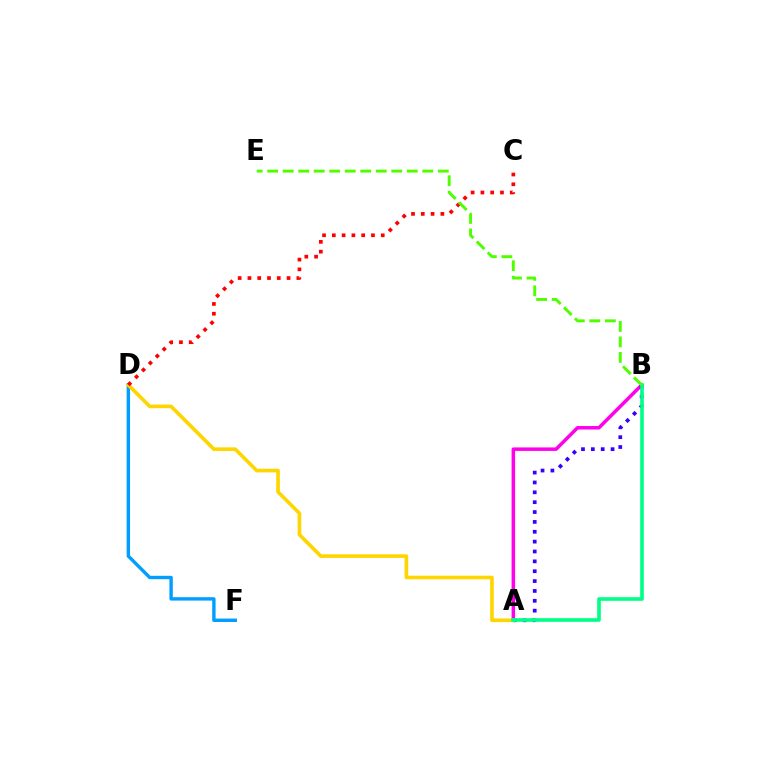{('A', 'B'): [{'color': '#ff00ed', 'line_style': 'solid', 'thickness': 2.52}, {'color': '#3700ff', 'line_style': 'dotted', 'thickness': 2.68}, {'color': '#00ff86', 'line_style': 'solid', 'thickness': 2.62}], ('D', 'F'): [{'color': '#009eff', 'line_style': 'solid', 'thickness': 2.45}], ('A', 'D'): [{'color': '#ffd500', 'line_style': 'solid', 'thickness': 2.61}], ('C', 'D'): [{'color': '#ff0000', 'line_style': 'dotted', 'thickness': 2.66}], ('B', 'E'): [{'color': '#4fff00', 'line_style': 'dashed', 'thickness': 2.11}]}